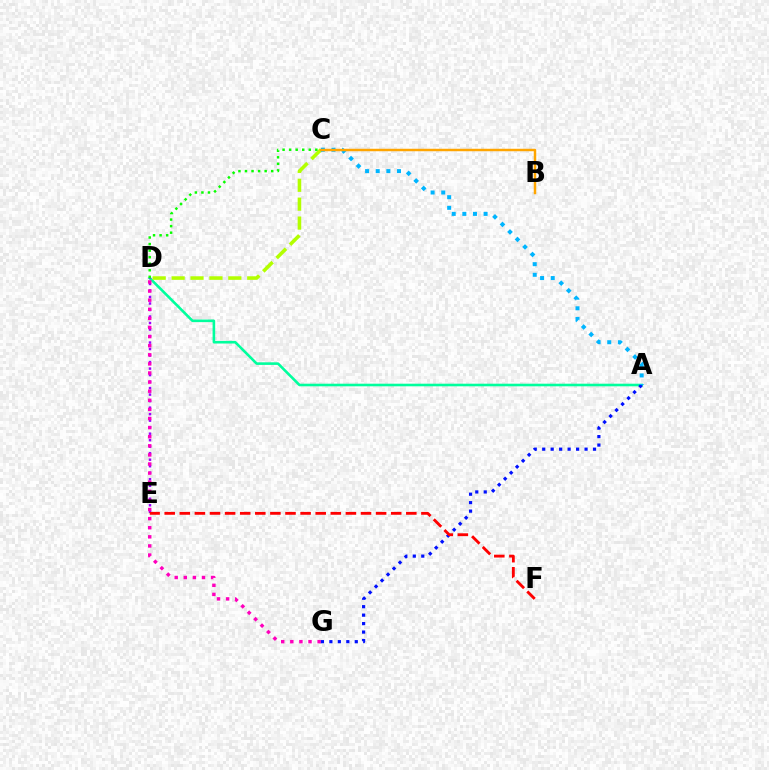{('A', 'D'): [{'color': '#00ff9d', 'line_style': 'solid', 'thickness': 1.87}], ('C', 'D'): [{'color': '#b3ff00', 'line_style': 'dashed', 'thickness': 2.57}, {'color': '#08ff00', 'line_style': 'dotted', 'thickness': 1.78}], ('D', 'E'): [{'color': '#9b00ff', 'line_style': 'dotted', 'thickness': 1.77}], ('D', 'G'): [{'color': '#ff00bd', 'line_style': 'dotted', 'thickness': 2.47}], ('A', 'G'): [{'color': '#0010ff', 'line_style': 'dotted', 'thickness': 2.3}], ('A', 'C'): [{'color': '#00b5ff', 'line_style': 'dotted', 'thickness': 2.89}], ('B', 'C'): [{'color': '#ffa500', 'line_style': 'solid', 'thickness': 1.78}], ('E', 'F'): [{'color': '#ff0000', 'line_style': 'dashed', 'thickness': 2.05}]}